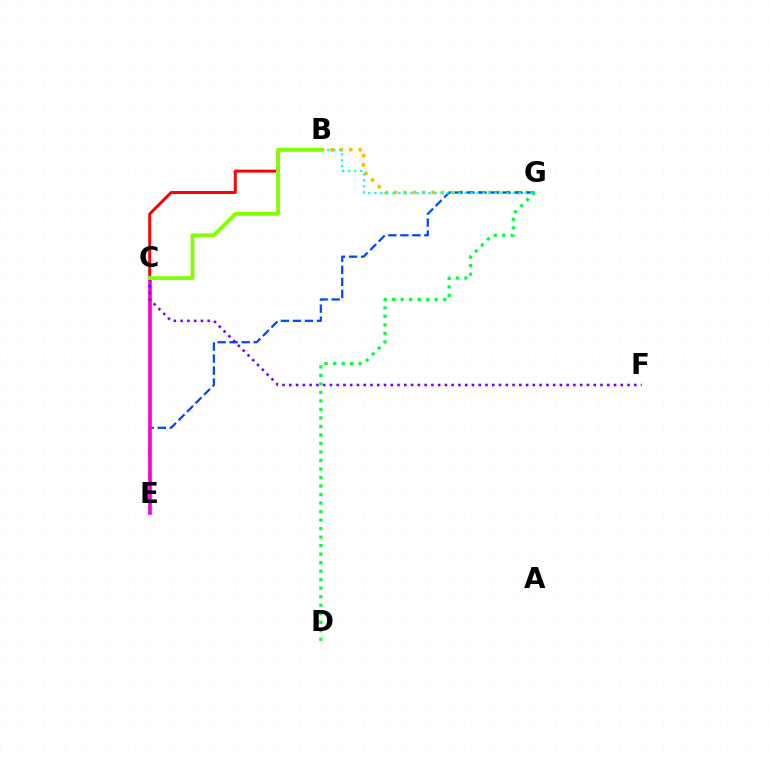{('B', 'C'): [{'color': '#ff0000', 'line_style': 'solid', 'thickness': 2.13}, {'color': '#84ff00', 'line_style': 'solid', 'thickness': 2.76}], ('B', 'G'): [{'color': '#ffbd00', 'line_style': 'dotted', 'thickness': 2.55}, {'color': '#00fff6', 'line_style': 'dotted', 'thickness': 1.63}], ('E', 'G'): [{'color': '#004bff', 'line_style': 'dashed', 'thickness': 1.63}], ('C', 'E'): [{'color': '#ff00cf', 'line_style': 'solid', 'thickness': 2.64}], ('C', 'F'): [{'color': '#7200ff', 'line_style': 'dotted', 'thickness': 1.84}], ('D', 'G'): [{'color': '#00ff39', 'line_style': 'dotted', 'thickness': 2.31}]}